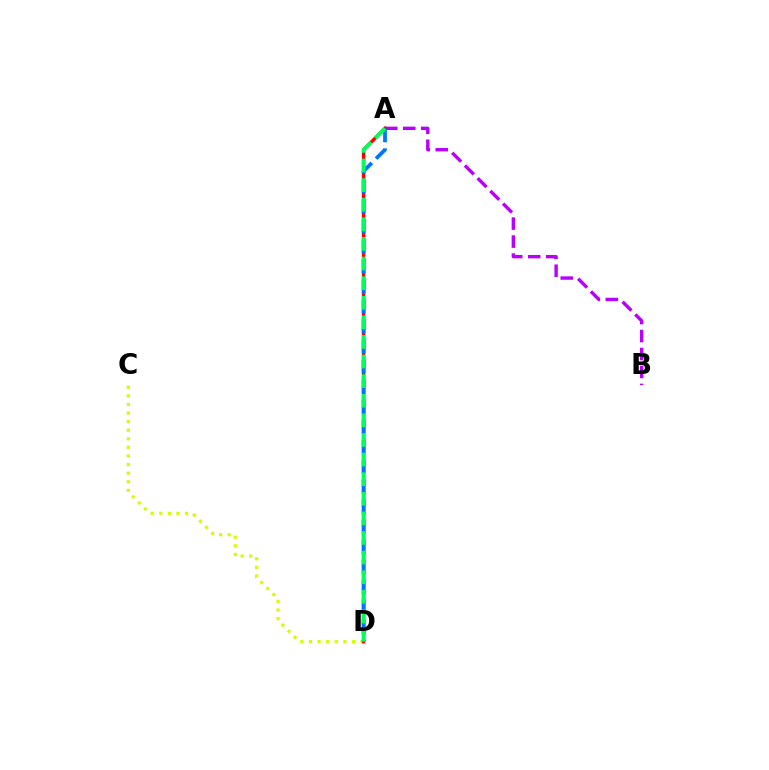{('A', 'B'): [{'color': '#b900ff', 'line_style': 'dashed', 'thickness': 2.44}], ('C', 'D'): [{'color': '#d1ff00', 'line_style': 'dotted', 'thickness': 2.33}], ('A', 'D'): [{'color': '#ff0000', 'line_style': 'solid', 'thickness': 2.48}, {'color': '#0074ff', 'line_style': 'dashed', 'thickness': 2.72}, {'color': '#00ff5c', 'line_style': 'dashed', 'thickness': 2.66}]}